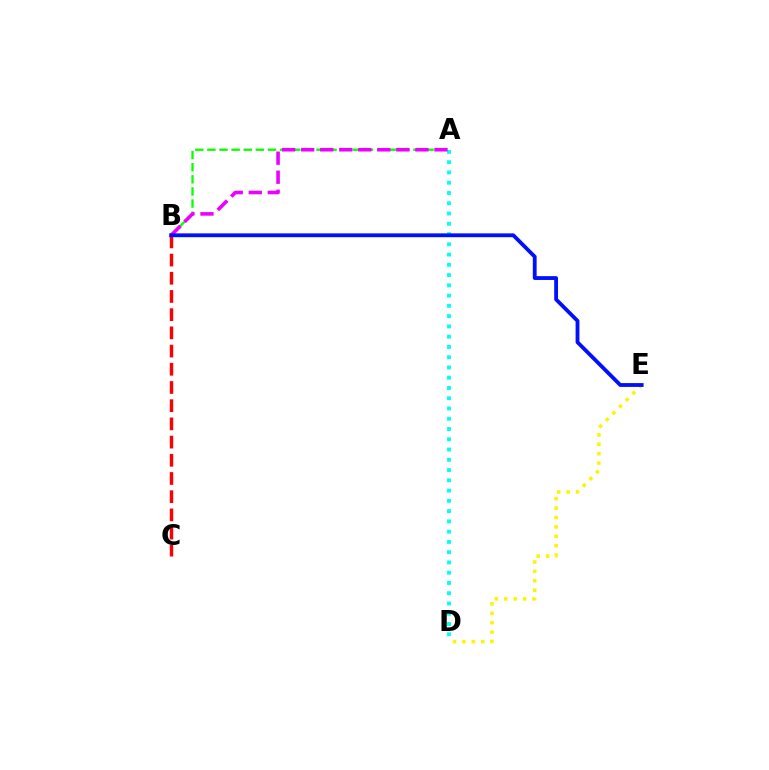{('A', 'D'): [{'color': '#00fff6', 'line_style': 'dotted', 'thickness': 2.79}], ('A', 'B'): [{'color': '#08ff00', 'line_style': 'dashed', 'thickness': 1.65}, {'color': '#ee00ff', 'line_style': 'dashed', 'thickness': 2.59}], ('B', 'C'): [{'color': '#ff0000', 'line_style': 'dashed', 'thickness': 2.47}], ('D', 'E'): [{'color': '#fcf500', 'line_style': 'dotted', 'thickness': 2.56}], ('B', 'E'): [{'color': '#0010ff', 'line_style': 'solid', 'thickness': 2.75}]}